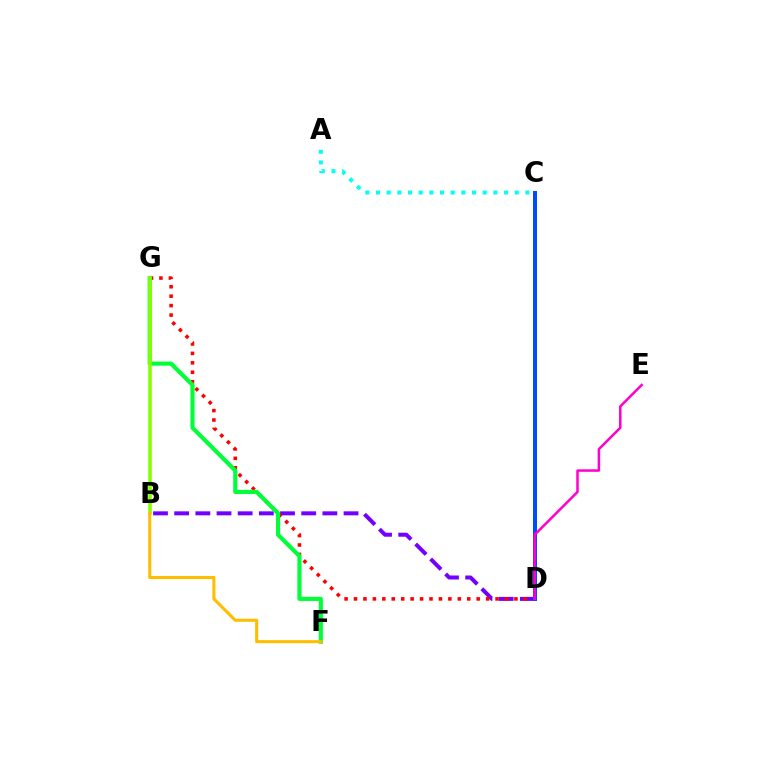{('B', 'D'): [{'color': '#7200ff', 'line_style': 'dashed', 'thickness': 2.88}], ('D', 'G'): [{'color': '#ff0000', 'line_style': 'dotted', 'thickness': 2.56}], ('F', 'G'): [{'color': '#00ff39', 'line_style': 'solid', 'thickness': 2.98}], ('C', 'D'): [{'color': '#004bff', 'line_style': 'solid', 'thickness': 2.88}], ('D', 'E'): [{'color': '#ff00cf', 'line_style': 'solid', 'thickness': 1.8}], ('B', 'G'): [{'color': '#84ff00', 'line_style': 'solid', 'thickness': 2.56}], ('A', 'C'): [{'color': '#00fff6', 'line_style': 'dotted', 'thickness': 2.9}], ('B', 'F'): [{'color': '#ffbd00', 'line_style': 'solid', 'thickness': 2.21}]}